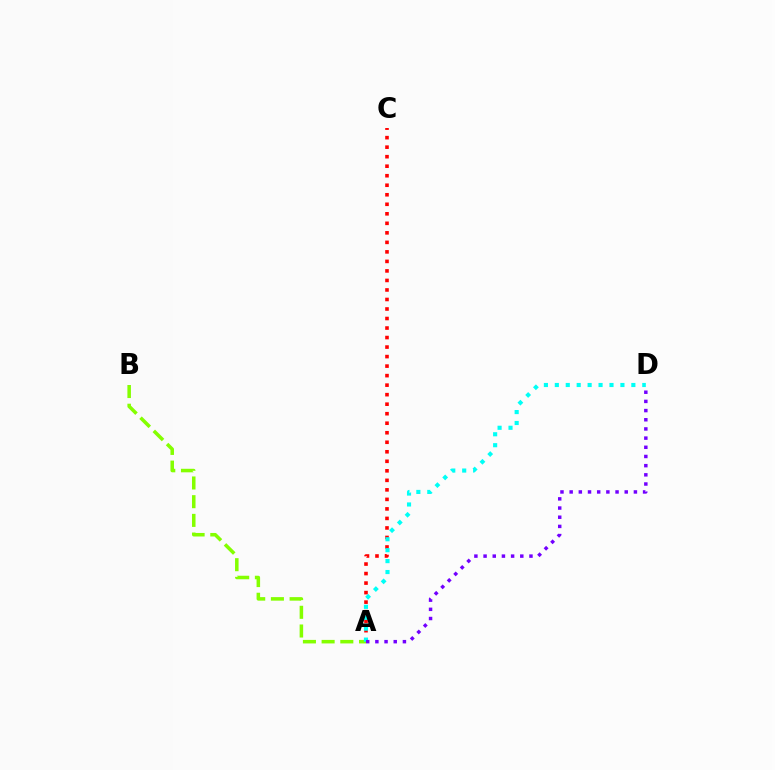{('A', 'C'): [{'color': '#ff0000', 'line_style': 'dotted', 'thickness': 2.59}], ('A', 'B'): [{'color': '#84ff00', 'line_style': 'dashed', 'thickness': 2.54}], ('A', 'D'): [{'color': '#00fff6', 'line_style': 'dotted', 'thickness': 2.97}, {'color': '#7200ff', 'line_style': 'dotted', 'thickness': 2.49}]}